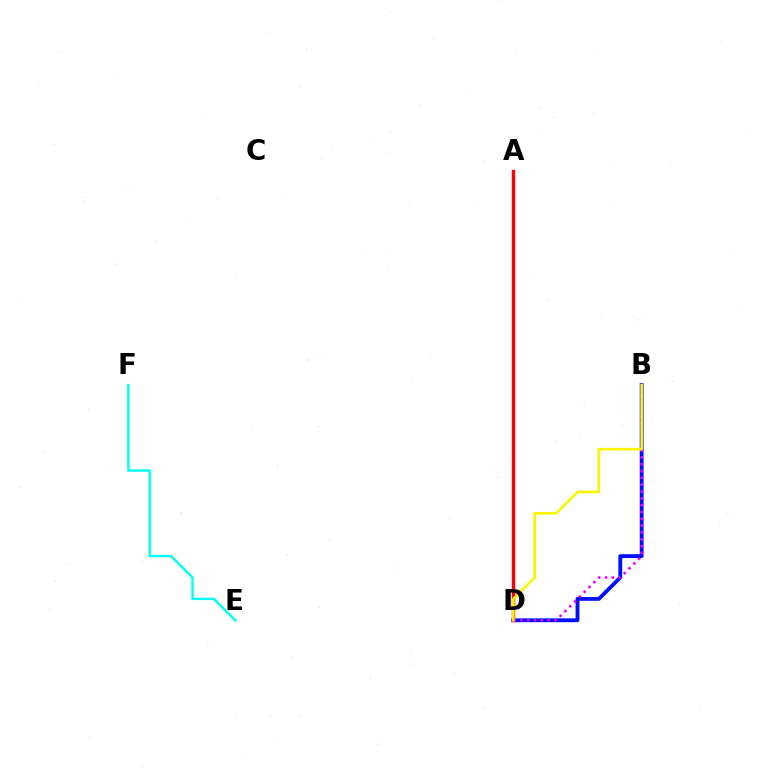{('E', 'F'): [{'color': '#00fff6', 'line_style': 'solid', 'thickness': 1.73}], ('A', 'D'): [{'color': '#08ff00', 'line_style': 'dotted', 'thickness': 1.95}, {'color': '#ff0000', 'line_style': 'solid', 'thickness': 2.45}], ('B', 'D'): [{'color': '#0010ff', 'line_style': 'solid', 'thickness': 2.76}, {'color': '#ee00ff', 'line_style': 'dotted', 'thickness': 1.85}, {'color': '#fcf500', 'line_style': 'solid', 'thickness': 1.88}]}